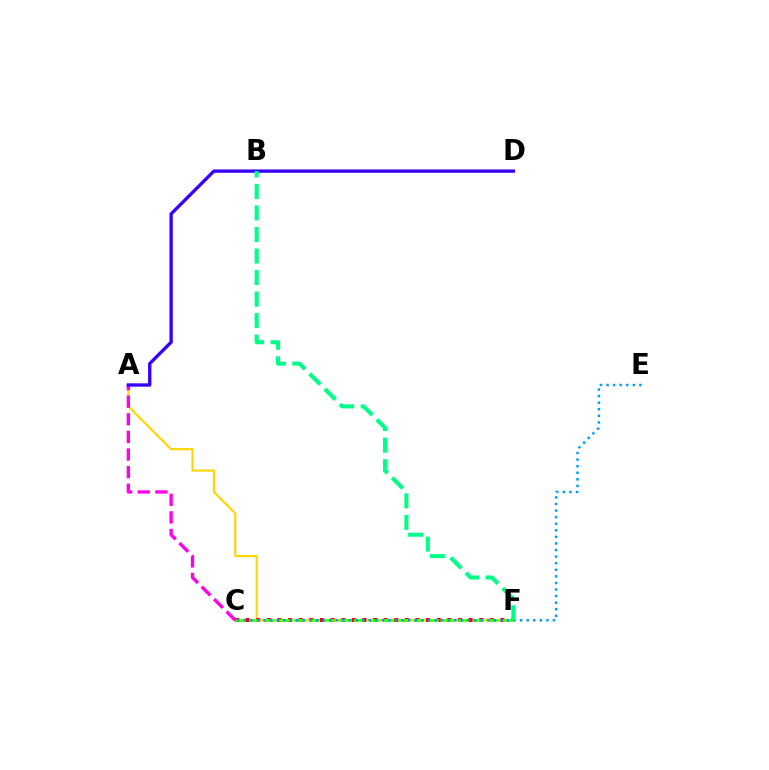{('A', 'F'): [{'color': '#ffd500', 'line_style': 'solid', 'thickness': 1.54}], ('C', 'F'): [{'color': '#ff0000', 'line_style': 'dotted', 'thickness': 2.88}, {'color': '#4fff00', 'line_style': 'dashed', 'thickness': 2.03}], ('A', 'C'): [{'color': '#ff00ed', 'line_style': 'dashed', 'thickness': 2.39}], ('C', 'E'): [{'color': '#009eff', 'line_style': 'dotted', 'thickness': 1.79}], ('A', 'D'): [{'color': '#3700ff', 'line_style': 'solid', 'thickness': 2.41}], ('B', 'F'): [{'color': '#00ff86', 'line_style': 'dashed', 'thickness': 2.92}]}